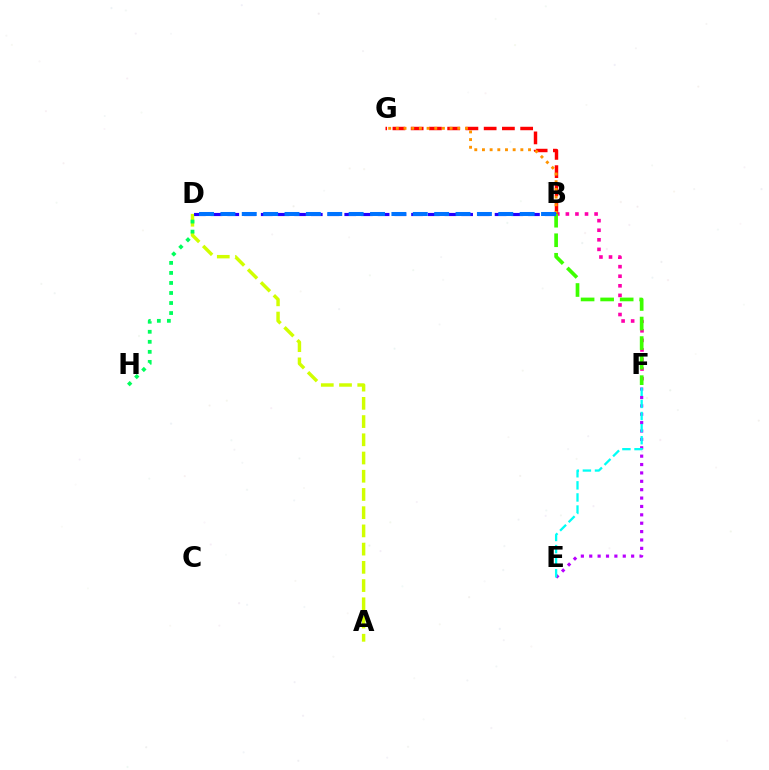{('B', 'F'): [{'color': '#ff00ac', 'line_style': 'dotted', 'thickness': 2.6}, {'color': '#3dff00', 'line_style': 'dashed', 'thickness': 2.65}], ('B', 'G'): [{'color': '#ff0000', 'line_style': 'dashed', 'thickness': 2.48}, {'color': '#ff9400', 'line_style': 'dotted', 'thickness': 2.09}], ('A', 'D'): [{'color': '#d1ff00', 'line_style': 'dashed', 'thickness': 2.48}], ('D', 'H'): [{'color': '#00ff5c', 'line_style': 'dotted', 'thickness': 2.73}], ('E', 'F'): [{'color': '#b900ff', 'line_style': 'dotted', 'thickness': 2.28}, {'color': '#00fff6', 'line_style': 'dashed', 'thickness': 1.64}], ('B', 'D'): [{'color': '#2500ff', 'line_style': 'dashed', 'thickness': 2.27}, {'color': '#0074ff', 'line_style': 'dashed', 'thickness': 2.9}]}